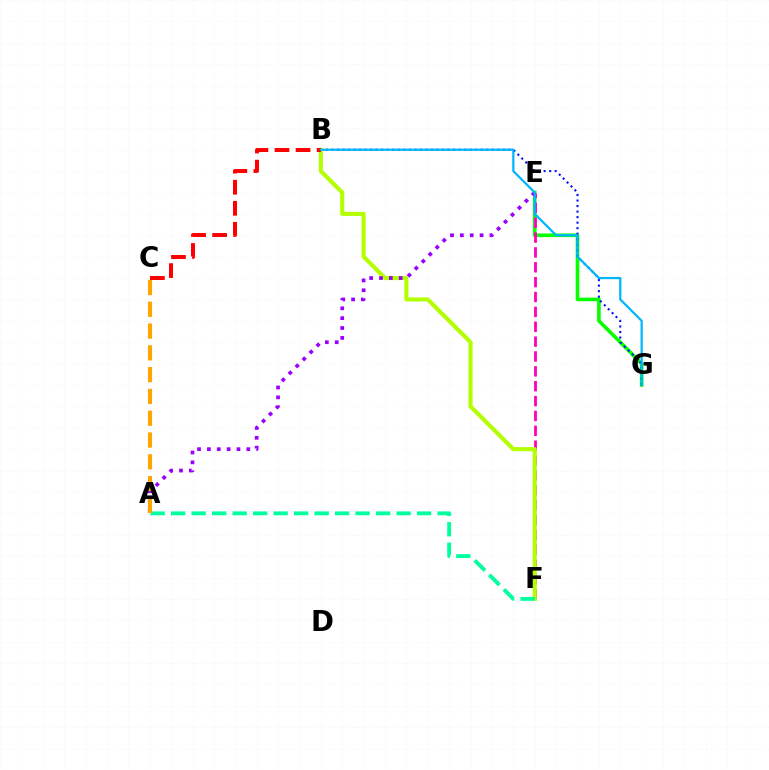{('E', 'G'): [{'color': '#08ff00', 'line_style': 'solid', 'thickness': 2.62}], ('E', 'F'): [{'color': '#ff00bd', 'line_style': 'dashed', 'thickness': 2.02}], ('B', 'G'): [{'color': '#0010ff', 'line_style': 'dotted', 'thickness': 1.5}, {'color': '#00b5ff', 'line_style': 'solid', 'thickness': 1.6}], ('B', 'F'): [{'color': '#b3ff00', 'line_style': 'solid', 'thickness': 2.94}], ('A', 'F'): [{'color': '#00ff9d', 'line_style': 'dashed', 'thickness': 2.78}], ('A', 'E'): [{'color': '#9b00ff', 'line_style': 'dotted', 'thickness': 2.68}], ('A', 'C'): [{'color': '#ffa500', 'line_style': 'dashed', 'thickness': 2.96}], ('B', 'C'): [{'color': '#ff0000', 'line_style': 'dashed', 'thickness': 2.86}]}